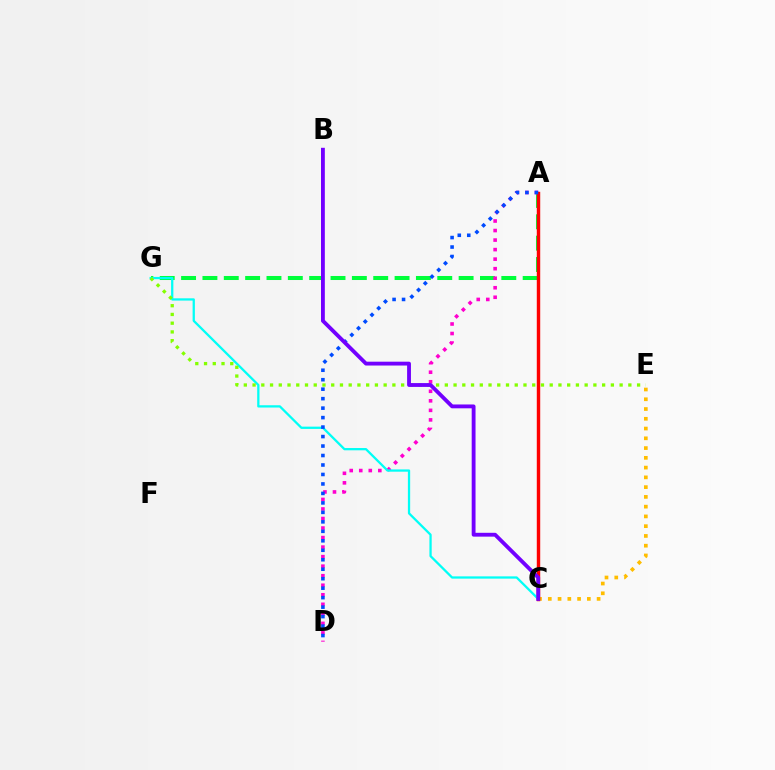{('A', 'G'): [{'color': '#00ff39', 'line_style': 'dashed', 'thickness': 2.9}], ('C', 'E'): [{'color': '#ffbd00', 'line_style': 'dotted', 'thickness': 2.65}], ('A', 'D'): [{'color': '#ff00cf', 'line_style': 'dotted', 'thickness': 2.59}, {'color': '#004bff', 'line_style': 'dotted', 'thickness': 2.57}], ('A', 'C'): [{'color': '#ff0000', 'line_style': 'solid', 'thickness': 2.46}], ('C', 'G'): [{'color': '#00fff6', 'line_style': 'solid', 'thickness': 1.64}], ('E', 'G'): [{'color': '#84ff00', 'line_style': 'dotted', 'thickness': 2.37}], ('B', 'C'): [{'color': '#7200ff', 'line_style': 'solid', 'thickness': 2.76}]}